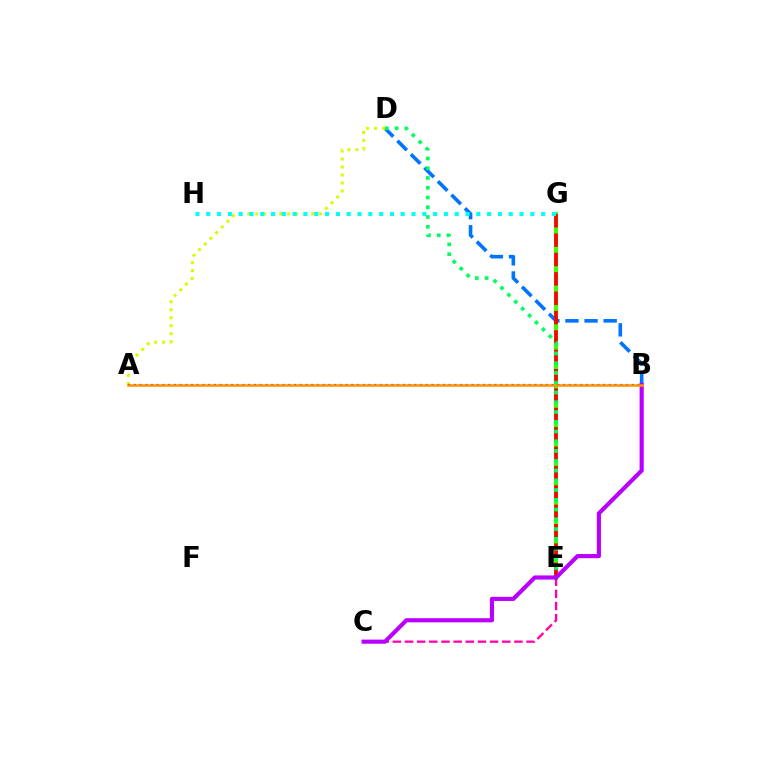{('E', 'G'): [{'color': '#3dff00', 'line_style': 'solid', 'thickness': 2.96}, {'color': '#ff0000', 'line_style': 'dashed', 'thickness': 2.63}], ('B', 'D'): [{'color': '#0074ff', 'line_style': 'dashed', 'thickness': 2.6}], ('D', 'E'): [{'color': '#00ff5c', 'line_style': 'dotted', 'thickness': 2.65}], ('A', 'D'): [{'color': '#d1ff00', 'line_style': 'dotted', 'thickness': 2.17}], ('C', 'E'): [{'color': '#ff00ac', 'line_style': 'dashed', 'thickness': 1.65}], ('A', 'B'): [{'color': '#2500ff', 'line_style': 'dotted', 'thickness': 1.56}, {'color': '#ff9400', 'line_style': 'solid', 'thickness': 1.81}], ('B', 'C'): [{'color': '#b900ff', 'line_style': 'solid', 'thickness': 2.98}], ('G', 'H'): [{'color': '#00fff6', 'line_style': 'dotted', 'thickness': 2.94}]}